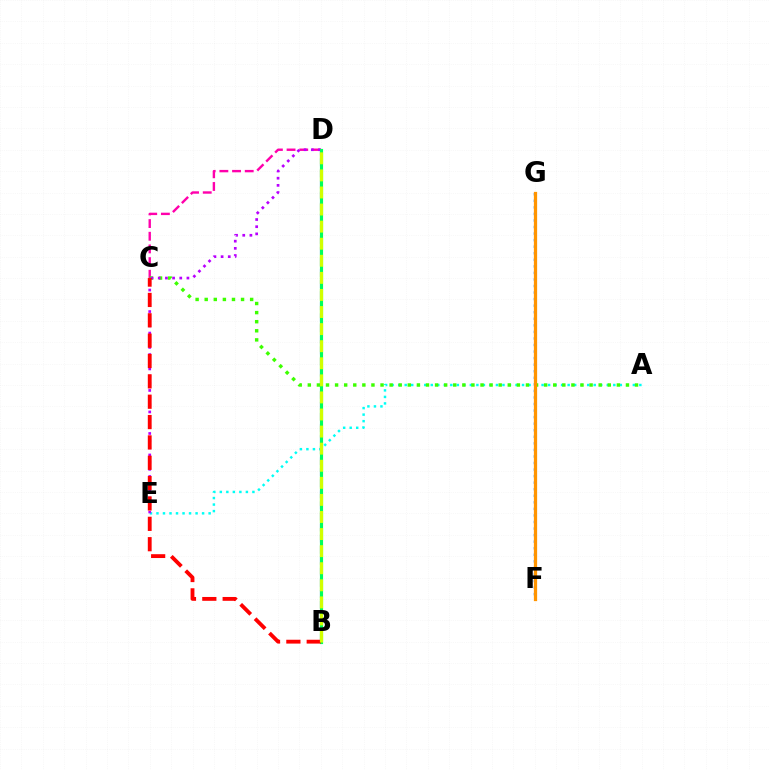{('C', 'D'): [{'color': '#ff00ac', 'line_style': 'dashed', 'thickness': 1.72}], ('F', 'G'): [{'color': '#0074ff', 'line_style': 'dotted', 'thickness': 1.78}, {'color': '#ff9400', 'line_style': 'solid', 'thickness': 2.34}], ('A', 'E'): [{'color': '#00fff6', 'line_style': 'dotted', 'thickness': 1.77}], ('A', 'C'): [{'color': '#3dff00', 'line_style': 'dotted', 'thickness': 2.47}], ('B', 'D'): [{'color': '#2500ff', 'line_style': 'dashed', 'thickness': 1.5}, {'color': '#00ff5c', 'line_style': 'solid', 'thickness': 2.27}, {'color': '#d1ff00', 'line_style': 'dashed', 'thickness': 2.32}], ('D', 'E'): [{'color': '#b900ff', 'line_style': 'dotted', 'thickness': 1.95}], ('B', 'C'): [{'color': '#ff0000', 'line_style': 'dashed', 'thickness': 2.77}]}